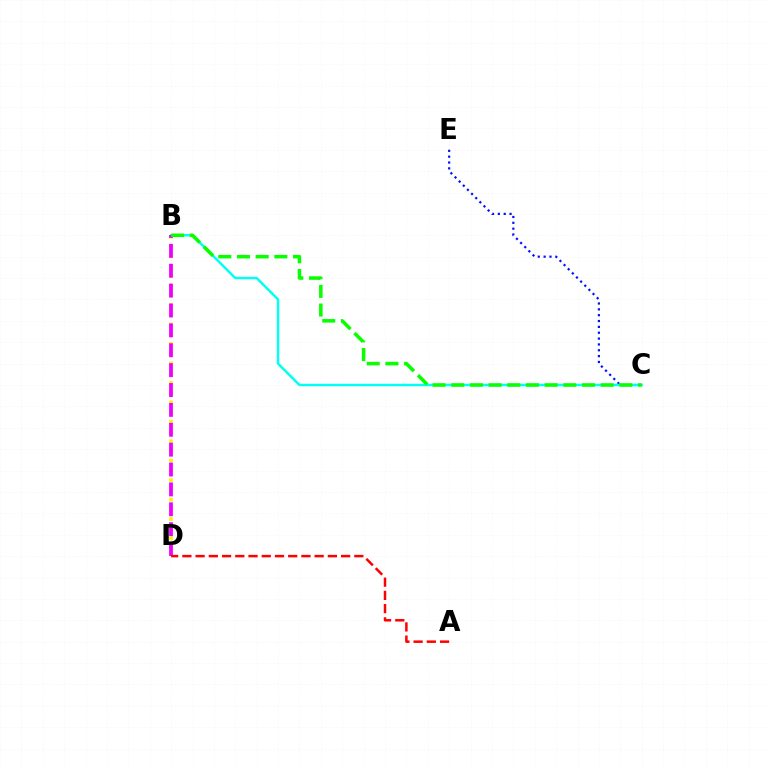{('C', 'E'): [{'color': '#0010ff', 'line_style': 'dotted', 'thickness': 1.59}], ('B', 'D'): [{'color': '#fcf500', 'line_style': 'dotted', 'thickness': 2.64}, {'color': '#ee00ff', 'line_style': 'dashed', 'thickness': 2.7}], ('B', 'C'): [{'color': '#00fff6', 'line_style': 'solid', 'thickness': 1.76}, {'color': '#08ff00', 'line_style': 'dashed', 'thickness': 2.54}], ('A', 'D'): [{'color': '#ff0000', 'line_style': 'dashed', 'thickness': 1.8}]}